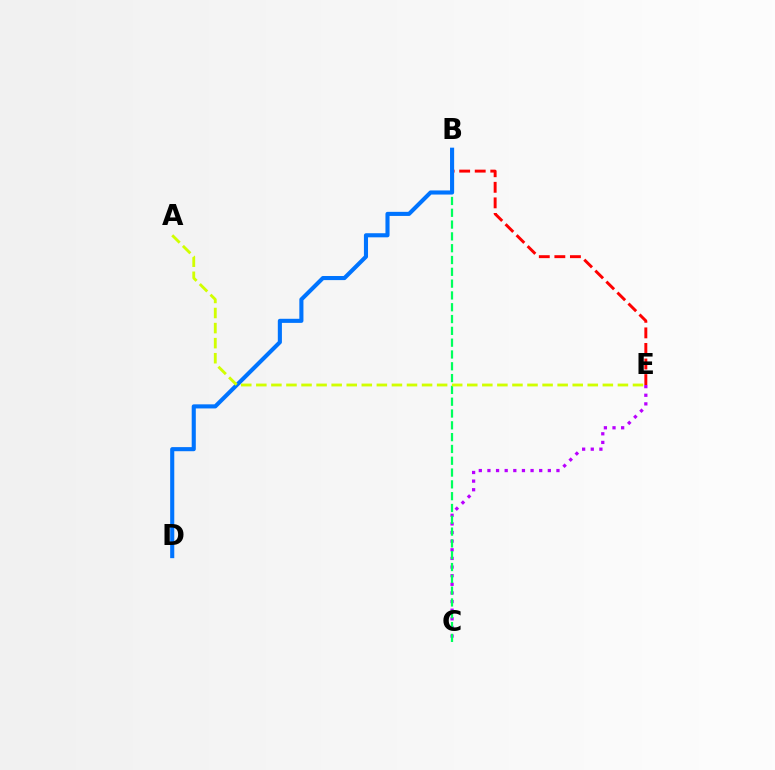{('C', 'E'): [{'color': '#b900ff', 'line_style': 'dotted', 'thickness': 2.34}], ('B', 'E'): [{'color': '#ff0000', 'line_style': 'dashed', 'thickness': 2.11}], ('B', 'C'): [{'color': '#00ff5c', 'line_style': 'dashed', 'thickness': 1.6}], ('B', 'D'): [{'color': '#0074ff', 'line_style': 'solid', 'thickness': 2.95}], ('A', 'E'): [{'color': '#d1ff00', 'line_style': 'dashed', 'thickness': 2.05}]}